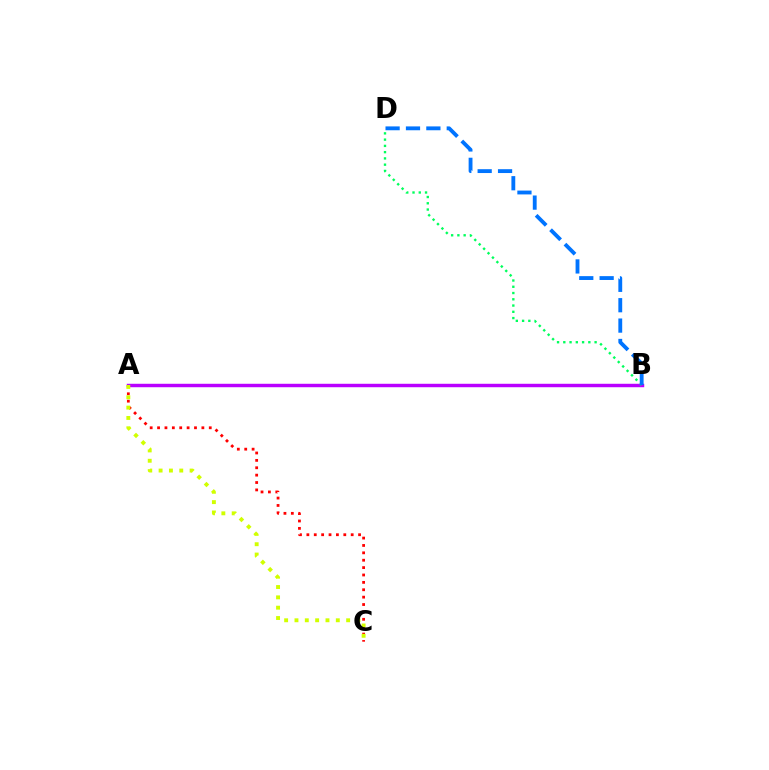{('A', 'B'): [{'color': '#b900ff', 'line_style': 'solid', 'thickness': 2.48}], ('B', 'D'): [{'color': '#00ff5c', 'line_style': 'dotted', 'thickness': 1.7}, {'color': '#0074ff', 'line_style': 'dashed', 'thickness': 2.77}], ('A', 'C'): [{'color': '#ff0000', 'line_style': 'dotted', 'thickness': 2.01}, {'color': '#d1ff00', 'line_style': 'dotted', 'thickness': 2.81}]}